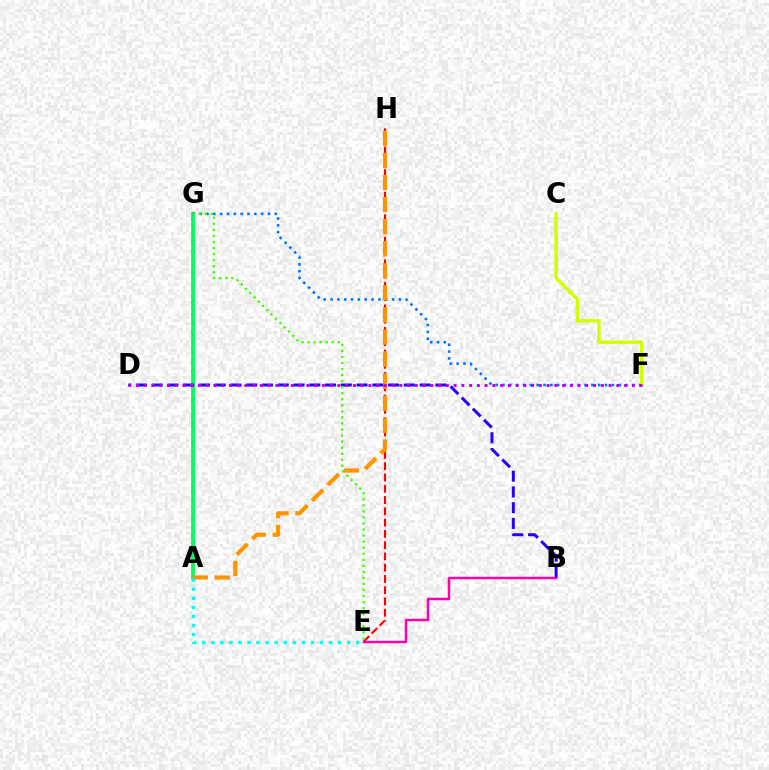{('A', 'G'): [{'color': '#00ff5c', 'line_style': 'solid', 'thickness': 2.73}], ('E', 'H'): [{'color': '#ff0000', 'line_style': 'dashed', 'thickness': 1.53}], ('B', 'E'): [{'color': '#ff00ac', 'line_style': 'solid', 'thickness': 1.78}], ('F', 'G'): [{'color': '#0074ff', 'line_style': 'dotted', 'thickness': 1.86}], ('A', 'H'): [{'color': '#ff9400', 'line_style': 'dashed', 'thickness': 3.0}], ('C', 'F'): [{'color': '#d1ff00', 'line_style': 'solid', 'thickness': 2.46}], ('A', 'E'): [{'color': '#00fff6', 'line_style': 'dotted', 'thickness': 2.46}], ('B', 'D'): [{'color': '#2500ff', 'line_style': 'dashed', 'thickness': 2.14}], ('D', 'F'): [{'color': '#b900ff', 'line_style': 'dotted', 'thickness': 2.11}], ('E', 'G'): [{'color': '#3dff00', 'line_style': 'dotted', 'thickness': 1.64}]}